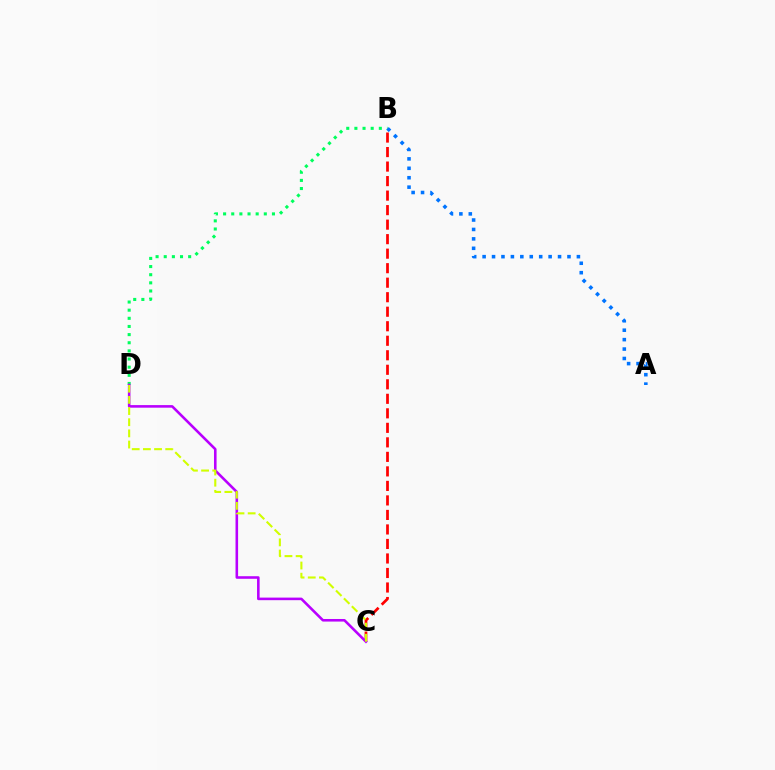{('B', 'D'): [{'color': '#00ff5c', 'line_style': 'dotted', 'thickness': 2.21}], ('B', 'C'): [{'color': '#ff0000', 'line_style': 'dashed', 'thickness': 1.97}], ('C', 'D'): [{'color': '#b900ff', 'line_style': 'solid', 'thickness': 1.86}, {'color': '#d1ff00', 'line_style': 'dashed', 'thickness': 1.52}], ('A', 'B'): [{'color': '#0074ff', 'line_style': 'dotted', 'thickness': 2.56}]}